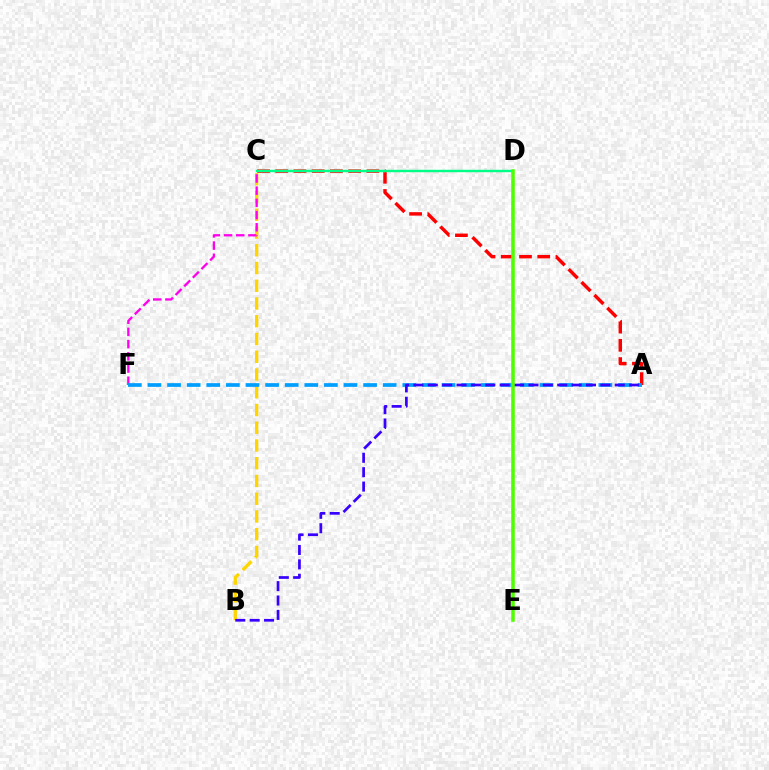{('B', 'C'): [{'color': '#ffd500', 'line_style': 'dashed', 'thickness': 2.41}], ('A', 'C'): [{'color': '#ff0000', 'line_style': 'dashed', 'thickness': 2.48}], ('C', 'F'): [{'color': '#ff00ed', 'line_style': 'dashed', 'thickness': 1.66}], ('C', 'D'): [{'color': '#00ff86', 'line_style': 'solid', 'thickness': 1.76}], ('A', 'F'): [{'color': '#009eff', 'line_style': 'dashed', 'thickness': 2.66}], ('A', 'B'): [{'color': '#3700ff', 'line_style': 'dashed', 'thickness': 1.95}], ('D', 'E'): [{'color': '#4fff00', 'line_style': 'solid', 'thickness': 2.54}]}